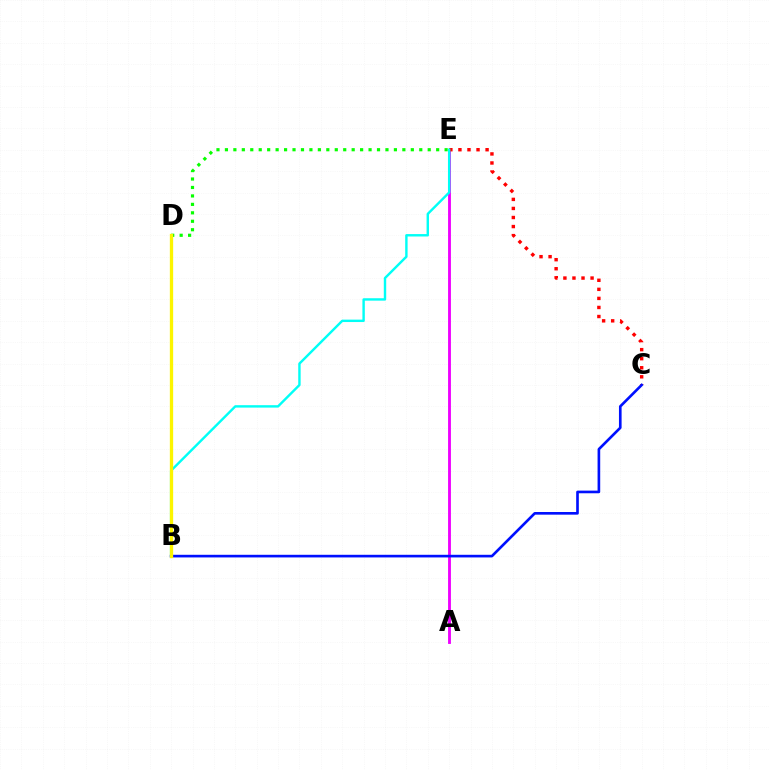{('A', 'E'): [{'color': '#ee00ff', 'line_style': 'solid', 'thickness': 2.06}], ('C', 'E'): [{'color': '#ff0000', 'line_style': 'dotted', 'thickness': 2.46}], ('D', 'E'): [{'color': '#08ff00', 'line_style': 'dotted', 'thickness': 2.3}], ('B', 'C'): [{'color': '#0010ff', 'line_style': 'solid', 'thickness': 1.91}], ('B', 'E'): [{'color': '#00fff6', 'line_style': 'solid', 'thickness': 1.74}], ('B', 'D'): [{'color': '#fcf500', 'line_style': 'solid', 'thickness': 2.38}]}